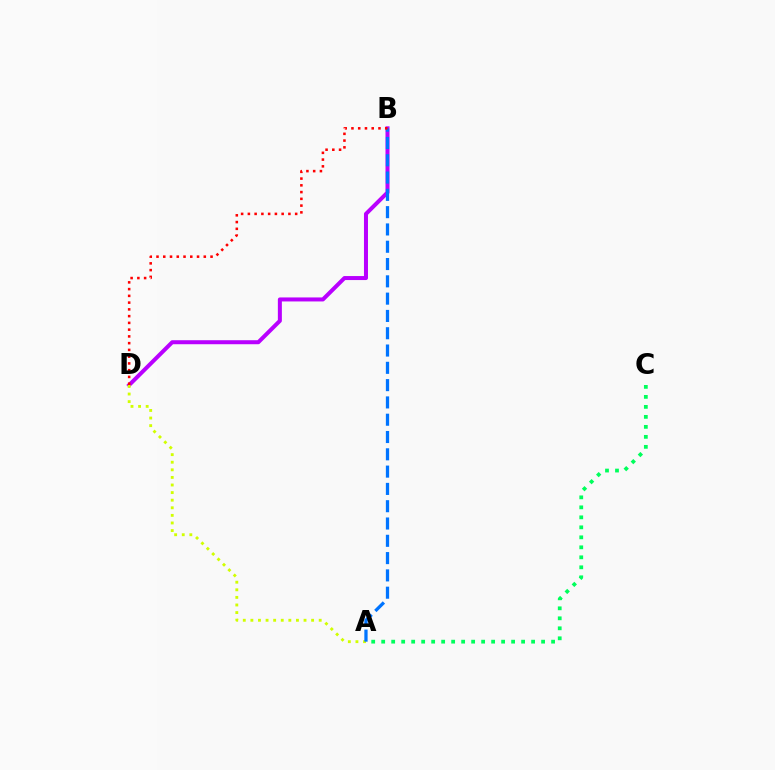{('B', 'D'): [{'color': '#b900ff', 'line_style': 'solid', 'thickness': 2.88}, {'color': '#ff0000', 'line_style': 'dotted', 'thickness': 1.84}], ('A', 'D'): [{'color': '#d1ff00', 'line_style': 'dotted', 'thickness': 2.06}], ('A', 'C'): [{'color': '#00ff5c', 'line_style': 'dotted', 'thickness': 2.72}], ('A', 'B'): [{'color': '#0074ff', 'line_style': 'dashed', 'thickness': 2.35}]}